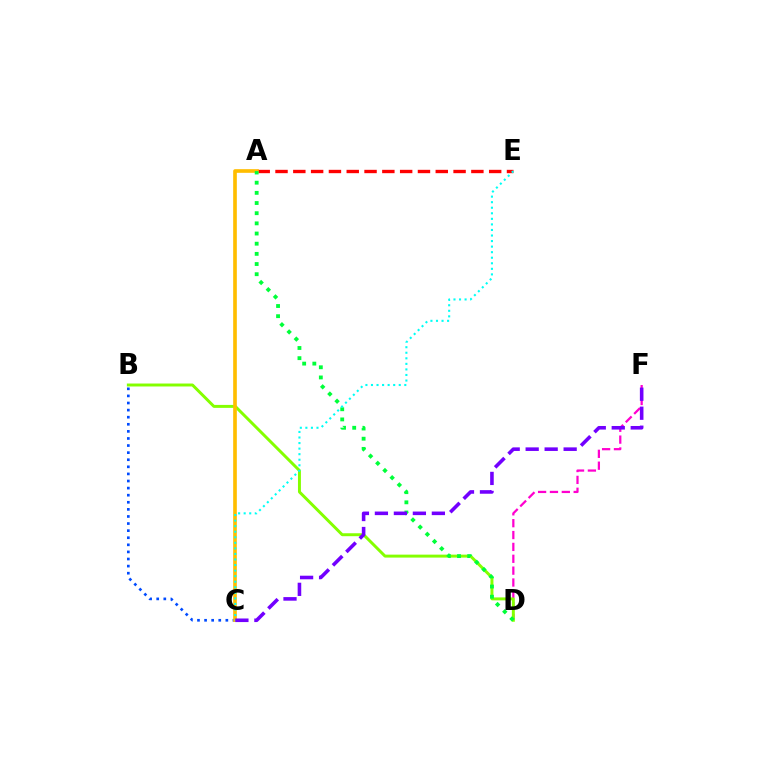{('B', 'C'): [{'color': '#004bff', 'line_style': 'dotted', 'thickness': 1.93}], ('D', 'F'): [{'color': '#ff00cf', 'line_style': 'dashed', 'thickness': 1.61}], ('A', 'E'): [{'color': '#ff0000', 'line_style': 'dashed', 'thickness': 2.42}], ('B', 'D'): [{'color': '#84ff00', 'line_style': 'solid', 'thickness': 2.13}], ('A', 'C'): [{'color': '#ffbd00', 'line_style': 'solid', 'thickness': 2.63}], ('A', 'D'): [{'color': '#00ff39', 'line_style': 'dotted', 'thickness': 2.76}], ('C', 'E'): [{'color': '#00fff6', 'line_style': 'dotted', 'thickness': 1.51}], ('C', 'F'): [{'color': '#7200ff', 'line_style': 'dashed', 'thickness': 2.58}]}